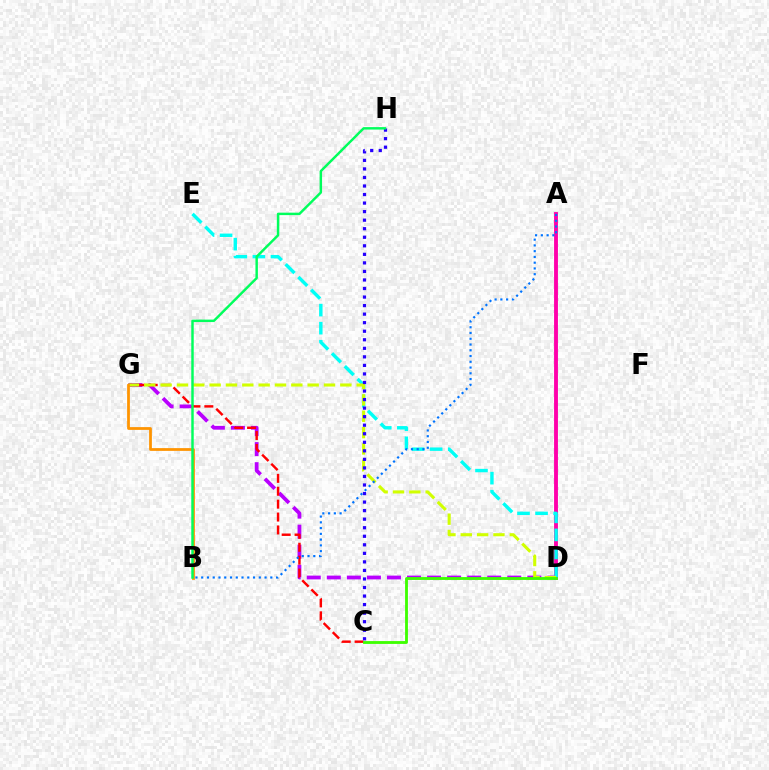{('A', 'D'): [{'color': '#ff00ac', 'line_style': 'solid', 'thickness': 2.79}], ('D', 'G'): [{'color': '#b900ff', 'line_style': 'dashed', 'thickness': 2.72}, {'color': '#d1ff00', 'line_style': 'dashed', 'thickness': 2.22}], ('C', 'G'): [{'color': '#ff0000', 'line_style': 'dashed', 'thickness': 1.75}], ('D', 'E'): [{'color': '#00fff6', 'line_style': 'dashed', 'thickness': 2.45}], ('A', 'B'): [{'color': '#0074ff', 'line_style': 'dotted', 'thickness': 1.56}], ('B', 'G'): [{'color': '#ff9400', 'line_style': 'solid', 'thickness': 1.99}], ('C', 'H'): [{'color': '#2500ff', 'line_style': 'dotted', 'thickness': 2.32}], ('C', 'D'): [{'color': '#3dff00', 'line_style': 'solid', 'thickness': 2.04}], ('B', 'H'): [{'color': '#00ff5c', 'line_style': 'solid', 'thickness': 1.76}]}